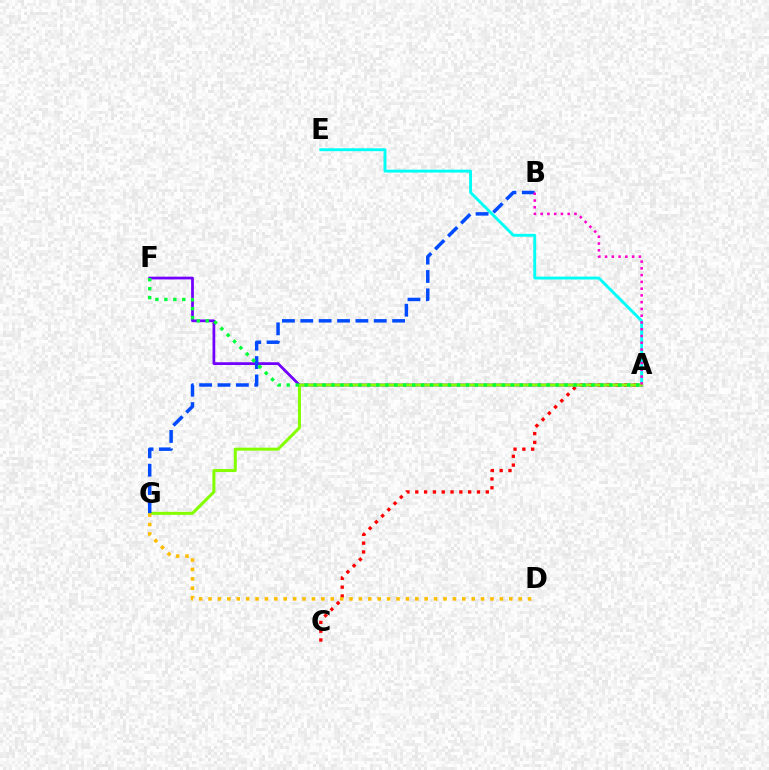{('A', 'E'): [{'color': '#00fff6', 'line_style': 'solid', 'thickness': 2.09}], ('A', 'F'): [{'color': '#7200ff', 'line_style': 'solid', 'thickness': 1.98}, {'color': '#00ff39', 'line_style': 'dotted', 'thickness': 2.44}], ('A', 'C'): [{'color': '#ff0000', 'line_style': 'dotted', 'thickness': 2.39}], ('A', 'G'): [{'color': '#84ff00', 'line_style': 'solid', 'thickness': 2.17}], ('B', 'G'): [{'color': '#004bff', 'line_style': 'dashed', 'thickness': 2.5}], ('A', 'B'): [{'color': '#ff00cf', 'line_style': 'dotted', 'thickness': 1.84}], ('D', 'G'): [{'color': '#ffbd00', 'line_style': 'dotted', 'thickness': 2.55}]}